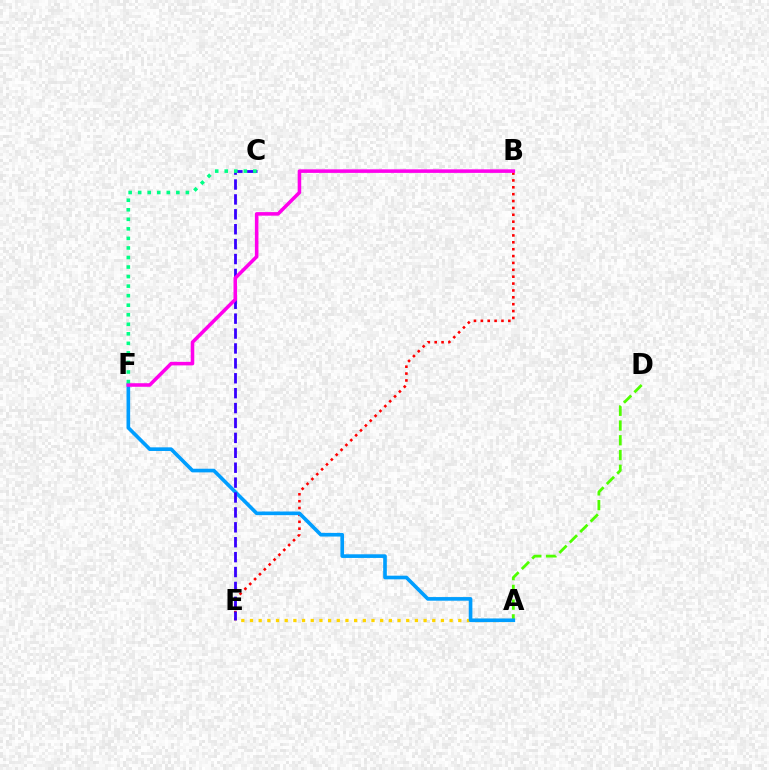{('B', 'E'): [{'color': '#ff0000', 'line_style': 'dotted', 'thickness': 1.87}], ('A', 'D'): [{'color': '#4fff00', 'line_style': 'dashed', 'thickness': 2.0}], ('A', 'E'): [{'color': '#ffd500', 'line_style': 'dotted', 'thickness': 2.36}], ('A', 'F'): [{'color': '#009eff', 'line_style': 'solid', 'thickness': 2.62}], ('C', 'E'): [{'color': '#3700ff', 'line_style': 'dashed', 'thickness': 2.02}], ('B', 'F'): [{'color': '#ff00ed', 'line_style': 'solid', 'thickness': 2.56}], ('C', 'F'): [{'color': '#00ff86', 'line_style': 'dotted', 'thickness': 2.59}]}